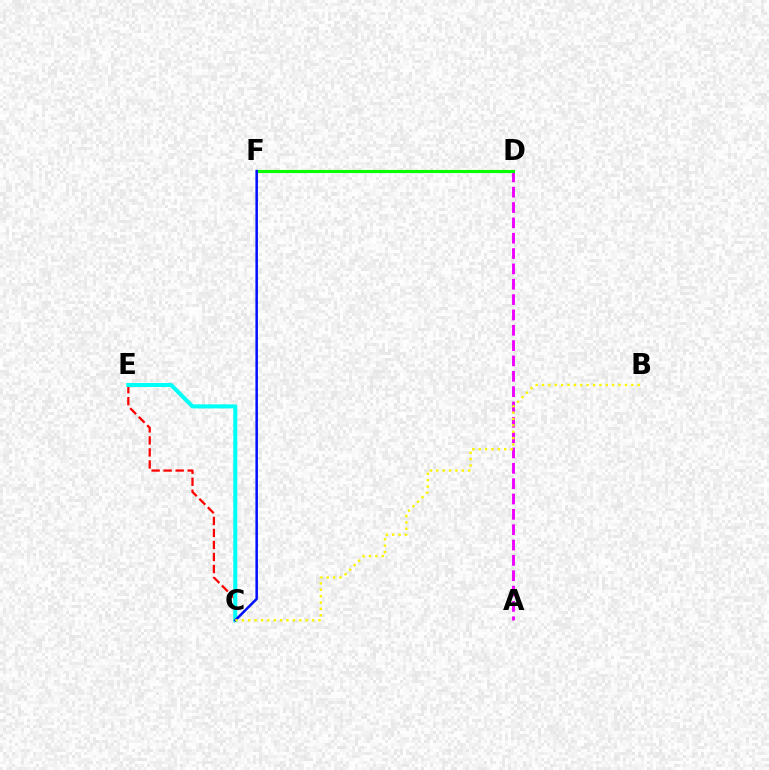{('A', 'D'): [{'color': '#ee00ff', 'line_style': 'dashed', 'thickness': 2.08}], ('D', 'F'): [{'color': '#08ff00', 'line_style': 'solid', 'thickness': 2.24}], ('C', 'E'): [{'color': '#ff0000', 'line_style': 'dashed', 'thickness': 1.63}, {'color': '#00fff6', 'line_style': 'solid', 'thickness': 2.93}], ('C', 'F'): [{'color': '#0010ff', 'line_style': 'solid', 'thickness': 1.81}], ('B', 'C'): [{'color': '#fcf500', 'line_style': 'dotted', 'thickness': 1.73}]}